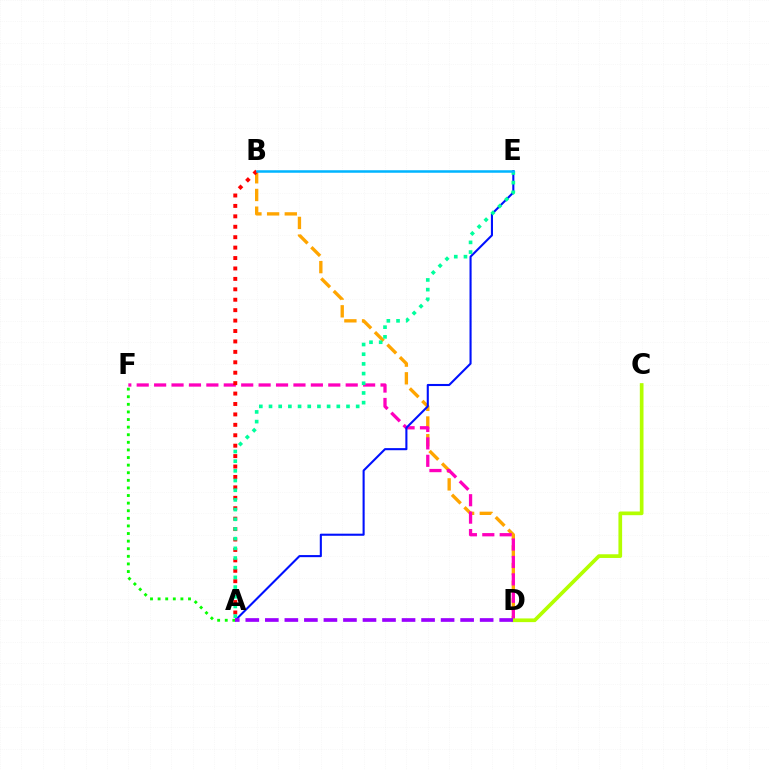{('B', 'D'): [{'color': '#ffa500', 'line_style': 'dashed', 'thickness': 2.4}], ('D', 'F'): [{'color': '#ff00bd', 'line_style': 'dashed', 'thickness': 2.37}], ('C', 'D'): [{'color': '#b3ff00', 'line_style': 'solid', 'thickness': 2.66}], ('A', 'B'): [{'color': '#ff0000', 'line_style': 'dotted', 'thickness': 2.83}], ('A', 'E'): [{'color': '#0010ff', 'line_style': 'solid', 'thickness': 1.51}, {'color': '#00ff9d', 'line_style': 'dotted', 'thickness': 2.63}], ('A', 'F'): [{'color': '#08ff00', 'line_style': 'dotted', 'thickness': 2.06}], ('B', 'E'): [{'color': '#00b5ff', 'line_style': 'solid', 'thickness': 1.81}], ('A', 'D'): [{'color': '#9b00ff', 'line_style': 'dashed', 'thickness': 2.65}]}